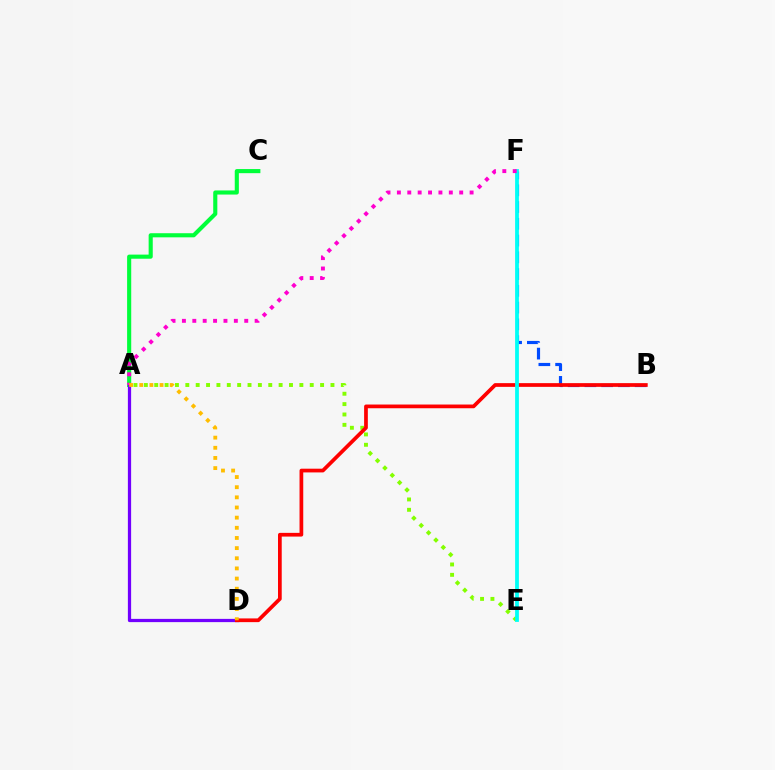{('A', 'C'): [{'color': '#00ff39', 'line_style': 'solid', 'thickness': 2.96}], ('B', 'F'): [{'color': '#004bff', 'line_style': 'dashed', 'thickness': 2.28}], ('A', 'D'): [{'color': '#7200ff', 'line_style': 'solid', 'thickness': 2.33}, {'color': '#ffbd00', 'line_style': 'dotted', 'thickness': 2.76}], ('A', 'E'): [{'color': '#84ff00', 'line_style': 'dotted', 'thickness': 2.82}], ('B', 'D'): [{'color': '#ff0000', 'line_style': 'solid', 'thickness': 2.68}], ('E', 'F'): [{'color': '#00fff6', 'line_style': 'solid', 'thickness': 2.72}], ('A', 'F'): [{'color': '#ff00cf', 'line_style': 'dotted', 'thickness': 2.82}]}